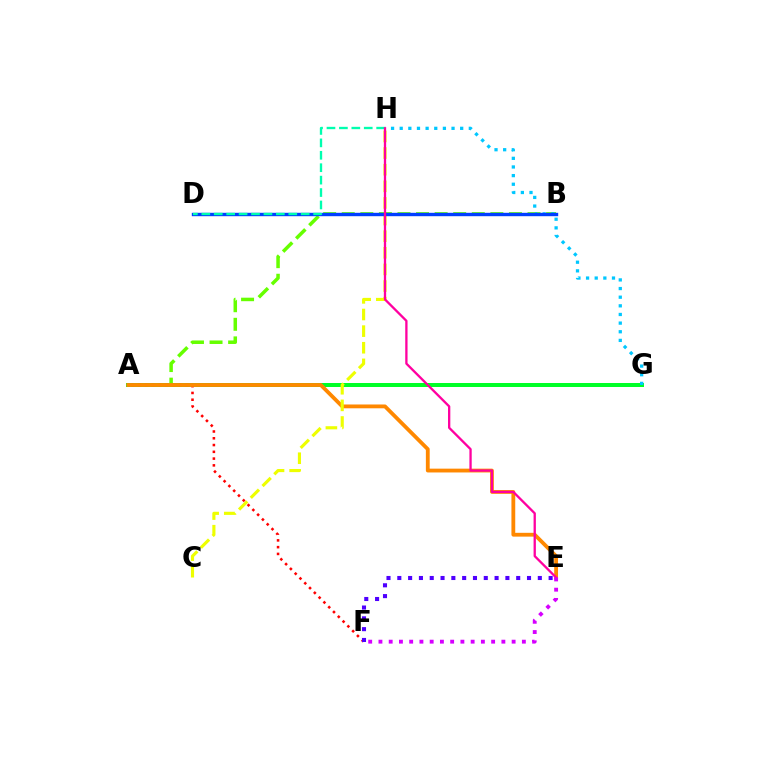{('A', 'B'): [{'color': '#66ff00', 'line_style': 'dashed', 'thickness': 2.52}], ('A', 'G'): [{'color': '#00ff27', 'line_style': 'solid', 'thickness': 2.87}], ('A', 'F'): [{'color': '#ff0000', 'line_style': 'dotted', 'thickness': 1.84}], ('A', 'E'): [{'color': '#ff8800', 'line_style': 'solid', 'thickness': 2.75}], ('G', 'H'): [{'color': '#00c7ff', 'line_style': 'dotted', 'thickness': 2.35}], ('C', 'H'): [{'color': '#eeff00', 'line_style': 'dashed', 'thickness': 2.26}], ('E', 'F'): [{'color': '#4f00ff', 'line_style': 'dotted', 'thickness': 2.94}, {'color': '#d600ff', 'line_style': 'dotted', 'thickness': 2.78}], ('B', 'D'): [{'color': '#003fff', 'line_style': 'solid', 'thickness': 2.44}], ('D', 'H'): [{'color': '#00ffaf', 'line_style': 'dashed', 'thickness': 1.69}], ('E', 'H'): [{'color': '#ff00a0', 'line_style': 'solid', 'thickness': 1.66}]}